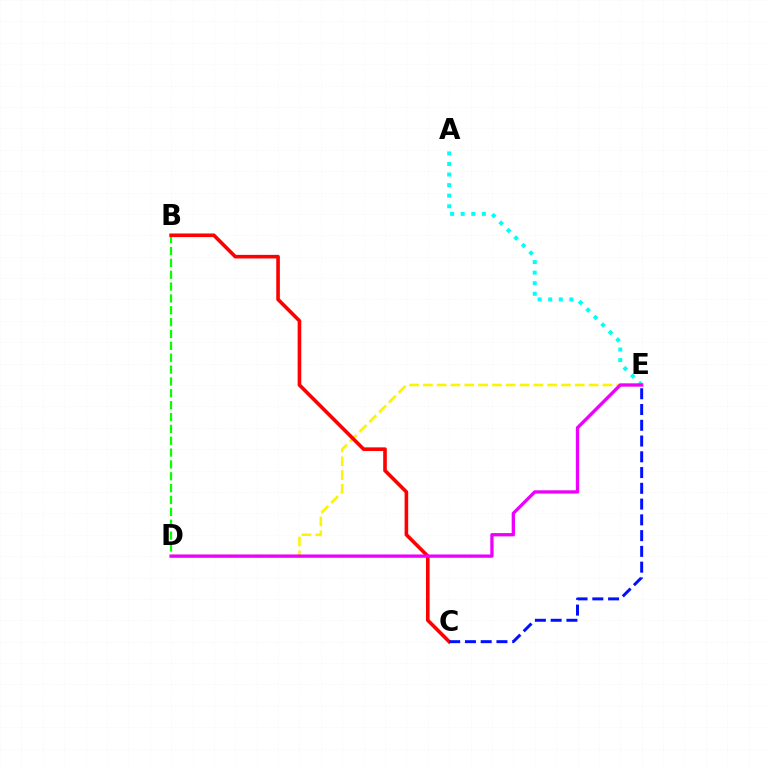{('A', 'E'): [{'color': '#00fff6', 'line_style': 'dotted', 'thickness': 2.87}], ('D', 'E'): [{'color': '#fcf500', 'line_style': 'dashed', 'thickness': 1.88}, {'color': '#ee00ff', 'line_style': 'solid', 'thickness': 2.38}], ('B', 'D'): [{'color': '#08ff00', 'line_style': 'dashed', 'thickness': 1.61}], ('B', 'C'): [{'color': '#ff0000', 'line_style': 'solid', 'thickness': 2.6}], ('C', 'E'): [{'color': '#0010ff', 'line_style': 'dashed', 'thickness': 2.14}]}